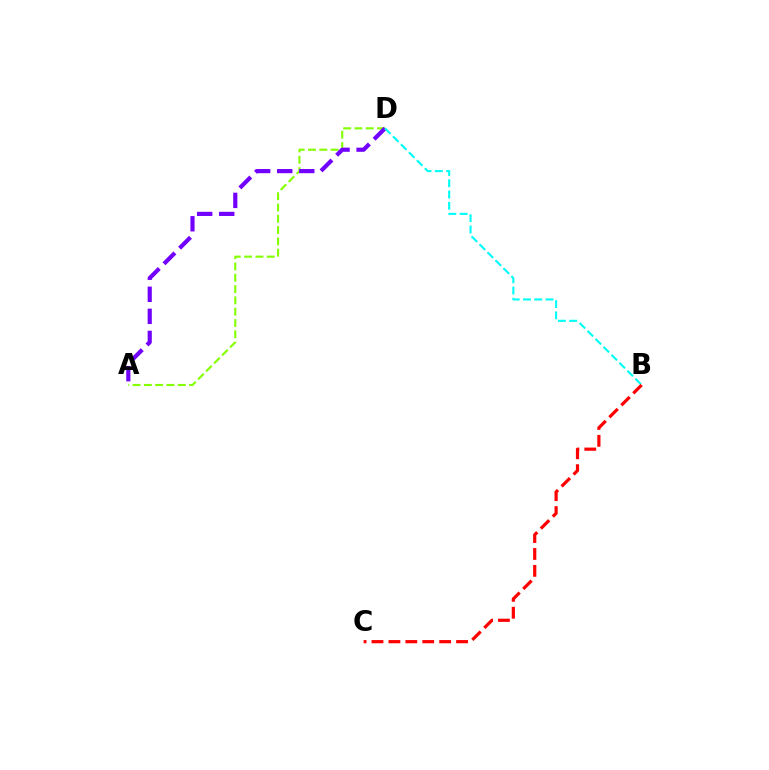{('A', 'D'): [{'color': '#84ff00', 'line_style': 'dashed', 'thickness': 1.54}, {'color': '#7200ff', 'line_style': 'dashed', 'thickness': 3.0}], ('B', 'D'): [{'color': '#00fff6', 'line_style': 'dashed', 'thickness': 1.53}], ('B', 'C'): [{'color': '#ff0000', 'line_style': 'dashed', 'thickness': 2.3}]}